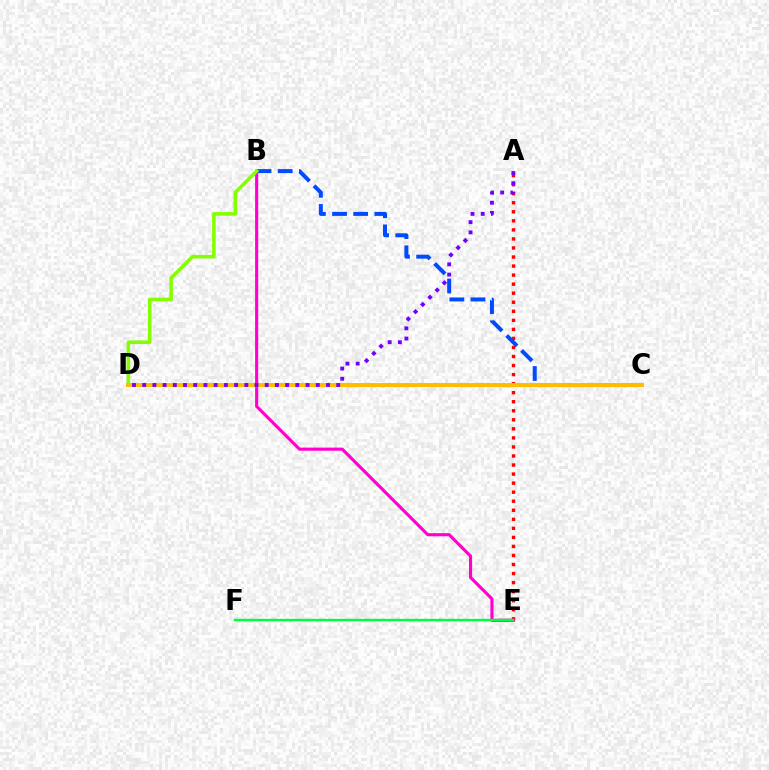{('A', 'E'): [{'color': '#ff0000', 'line_style': 'dotted', 'thickness': 2.46}], ('B', 'E'): [{'color': '#ff00cf', 'line_style': 'solid', 'thickness': 2.25}], ('B', 'C'): [{'color': '#004bff', 'line_style': 'dashed', 'thickness': 2.87}], ('B', 'D'): [{'color': '#84ff00', 'line_style': 'solid', 'thickness': 2.57}], ('C', 'D'): [{'color': '#00fff6', 'line_style': 'dotted', 'thickness': 2.28}, {'color': '#ffbd00', 'line_style': 'solid', 'thickness': 2.86}], ('E', 'F'): [{'color': '#00ff39', 'line_style': 'solid', 'thickness': 1.72}], ('A', 'D'): [{'color': '#7200ff', 'line_style': 'dotted', 'thickness': 2.77}]}